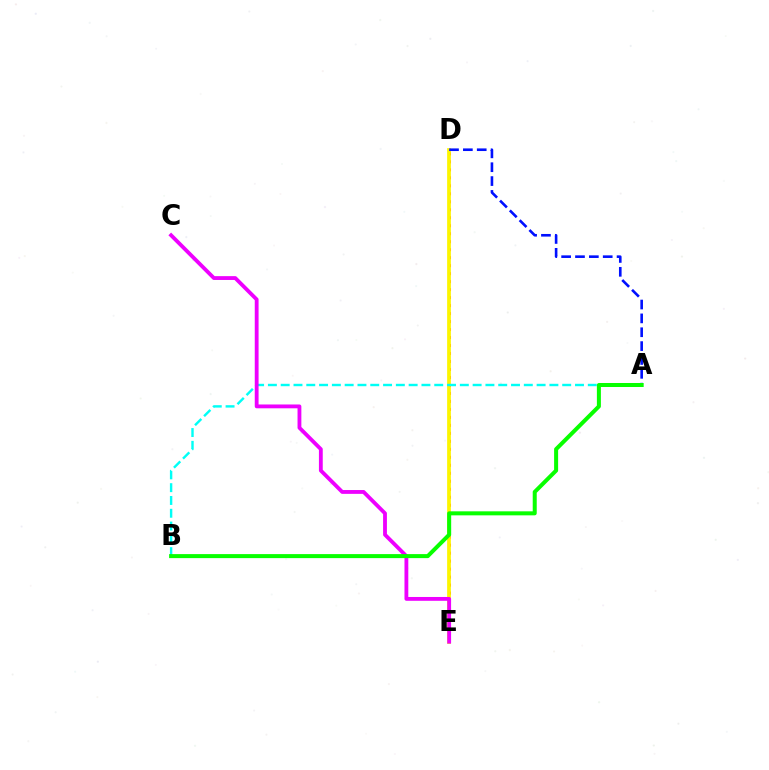{('D', 'E'): [{'color': '#ff0000', 'line_style': 'dotted', 'thickness': 2.17}, {'color': '#fcf500', 'line_style': 'solid', 'thickness': 2.7}], ('A', 'D'): [{'color': '#0010ff', 'line_style': 'dashed', 'thickness': 1.88}], ('A', 'B'): [{'color': '#00fff6', 'line_style': 'dashed', 'thickness': 1.74}, {'color': '#08ff00', 'line_style': 'solid', 'thickness': 2.89}], ('C', 'E'): [{'color': '#ee00ff', 'line_style': 'solid', 'thickness': 2.76}]}